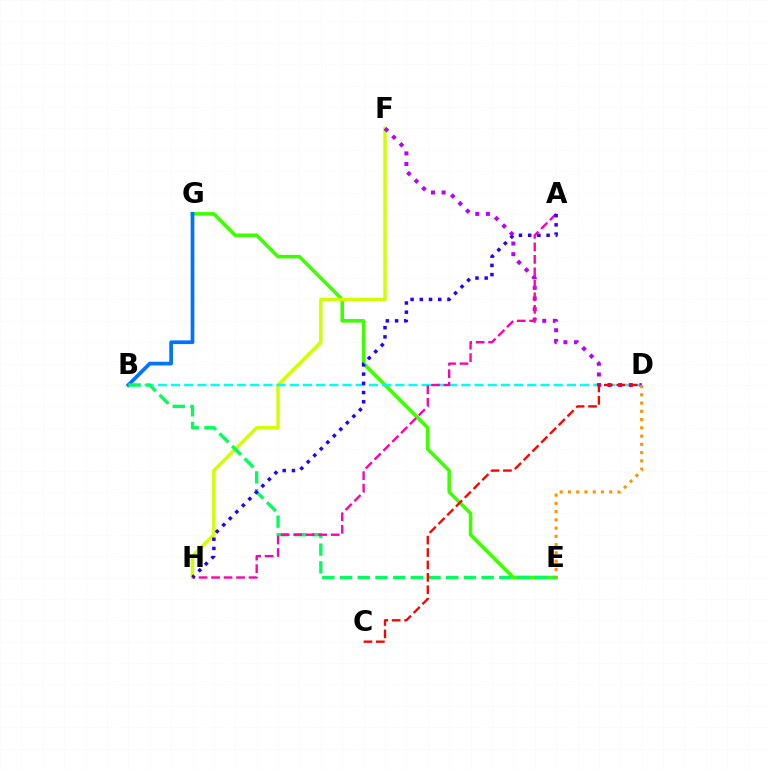{('E', 'G'): [{'color': '#3dff00', 'line_style': 'solid', 'thickness': 2.56}], ('F', 'H'): [{'color': '#d1ff00', 'line_style': 'solid', 'thickness': 2.49}], ('B', 'D'): [{'color': '#00fff6', 'line_style': 'dashed', 'thickness': 1.79}], ('B', 'G'): [{'color': '#0074ff', 'line_style': 'solid', 'thickness': 2.68}], ('B', 'E'): [{'color': '#00ff5c', 'line_style': 'dashed', 'thickness': 2.4}], ('D', 'F'): [{'color': '#b900ff', 'line_style': 'dotted', 'thickness': 2.89}], ('C', 'D'): [{'color': '#ff0000', 'line_style': 'dashed', 'thickness': 1.69}], ('A', 'H'): [{'color': '#ff00ac', 'line_style': 'dashed', 'thickness': 1.7}, {'color': '#2500ff', 'line_style': 'dotted', 'thickness': 2.5}], ('D', 'E'): [{'color': '#ff9400', 'line_style': 'dotted', 'thickness': 2.24}]}